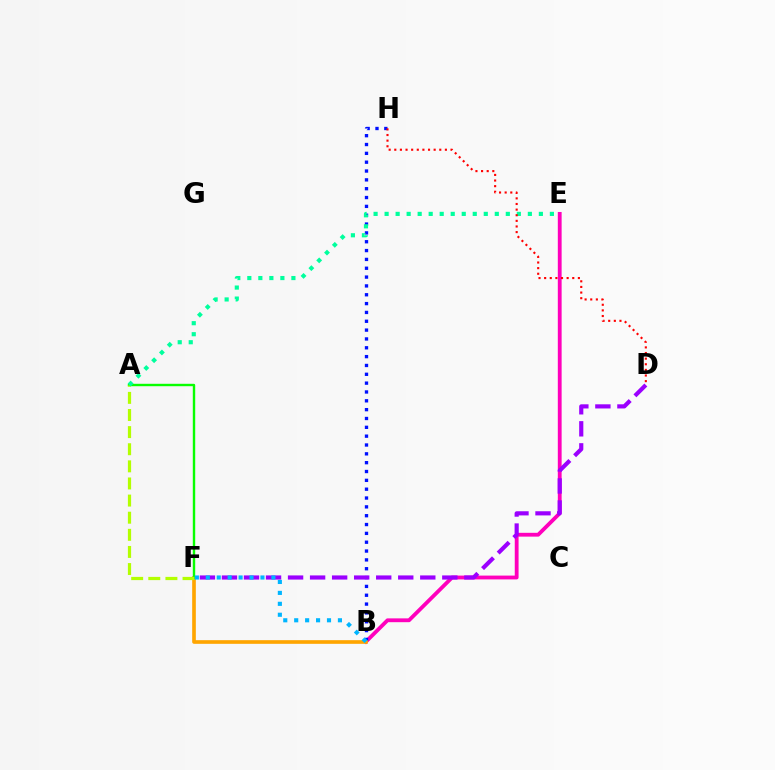{('B', 'E'): [{'color': '#ff00bd', 'line_style': 'solid', 'thickness': 2.75}], ('B', 'H'): [{'color': '#0010ff', 'line_style': 'dotted', 'thickness': 2.4}], ('B', 'F'): [{'color': '#ffa500', 'line_style': 'solid', 'thickness': 2.63}, {'color': '#00b5ff', 'line_style': 'dotted', 'thickness': 2.97}], ('A', 'F'): [{'color': '#08ff00', 'line_style': 'solid', 'thickness': 1.73}, {'color': '#b3ff00', 'line_style': 'dashed', 'thickness': 2.33}], ('D', 'F'): [{'color': '#9b00ff', 'line_style': 'dashed', 'thickness': 2.99}], ('A', 'E'): [{'color': '#00ff9d', 'line_style': 'dotted', 'thickness': 2.99}], ('D', 'H'): [{'color': '#ff0000', 'line_style': 'dotted', 'thickness': 1.53}]}